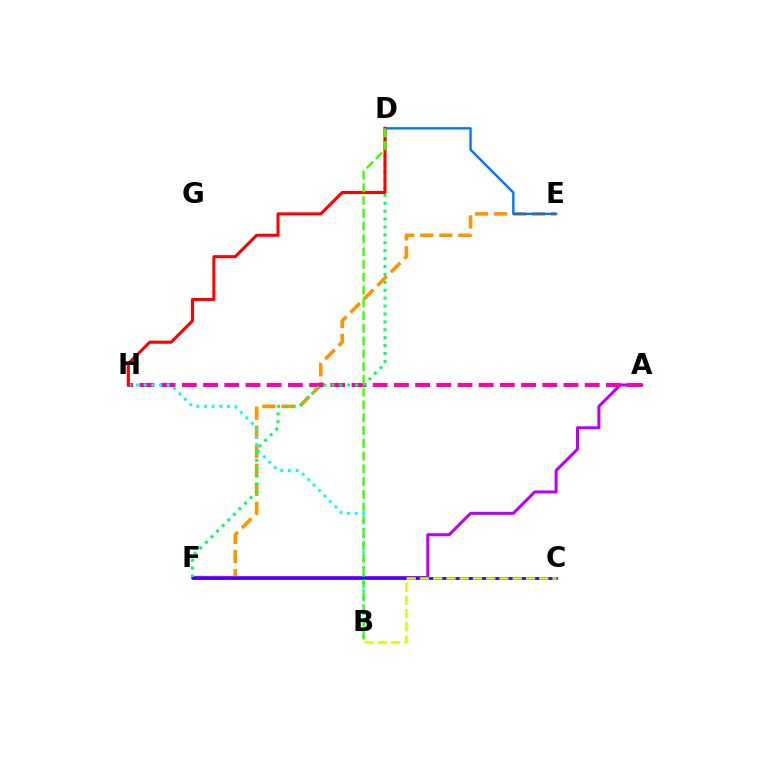{('E', 'F'): [{'color': '#ff9400', 'line_style': 'dashed', 'thickness': 2.58}], ('A', 'F'): [{'color': '#b900ff', 'line_style': 'solid', 'thickness': 2.17}], ('A', 'H'): [{'color': '#ff00ac', 'line_style': 'dashed', 'thickness': 2.88}], ('D', 'F'): [{'color': '#00ff5c', 'line_style': 'dotted', 'thickness': 2.15}], ('C', 'F'): [{'color': '#2500ff', 'line_style': 'solid', 'thickness': 1.95}], ('D', 'E'): [{'color': '#0074ff', 'line_style': 'solid', 'thickness': 1.7}], ('B', 'H'): [{'color': '#00fff6', 'line_style': 'dotted', 'thickness': 2.09}], ('B', 'C'): [{'color': '#d1ff00', 'line_style': 'dashed', 'thickness': 1.8}], ('D', 'H'): [{'color': '#ff0000', 'line_style': 'solid', 'thickness': 2.2}], ('B', 'D'): [{'color': '#3dff00', 'line_style': 'dashed', 'thickness': 1.74}]}